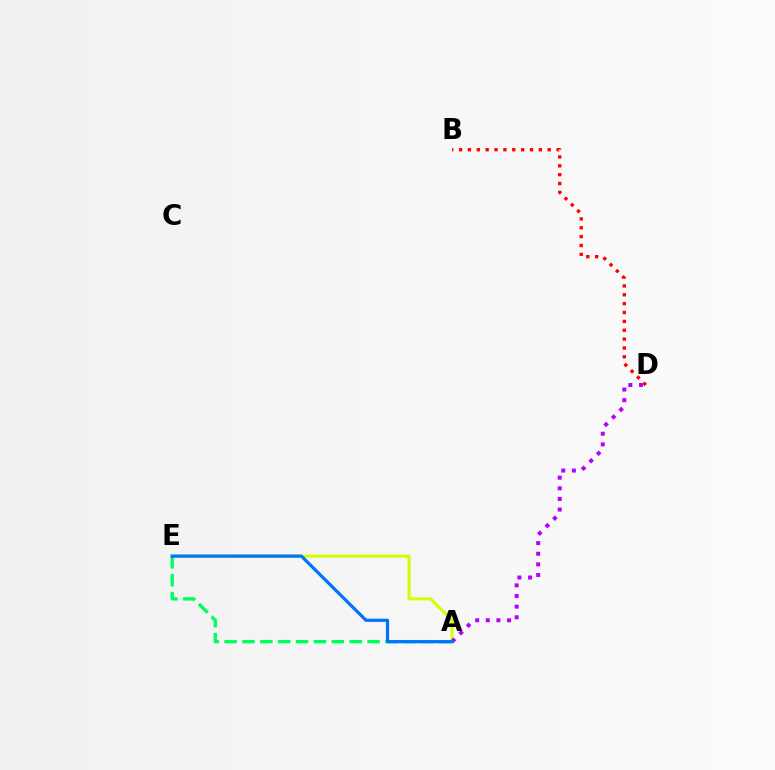{('A', 'E'): [{'color': '#d1ff00', 'line_style': 'solid', 'thickness': 2.17}, {'color': '#00ff5c', 'line_style': 'dashed', 'thickness': 2.43}, {'color': '#0074ff', 'line_style': 'solid', 'thickness': 2.31}], ('A', 'D'): [{'color': '#b900ff', 'line_style': 'dotted', 'thickness': 2.89}], ('B', 'D'): [{'color': '#ff0000', 'line_style': 'dotted', 'thickness': 2.41}]}